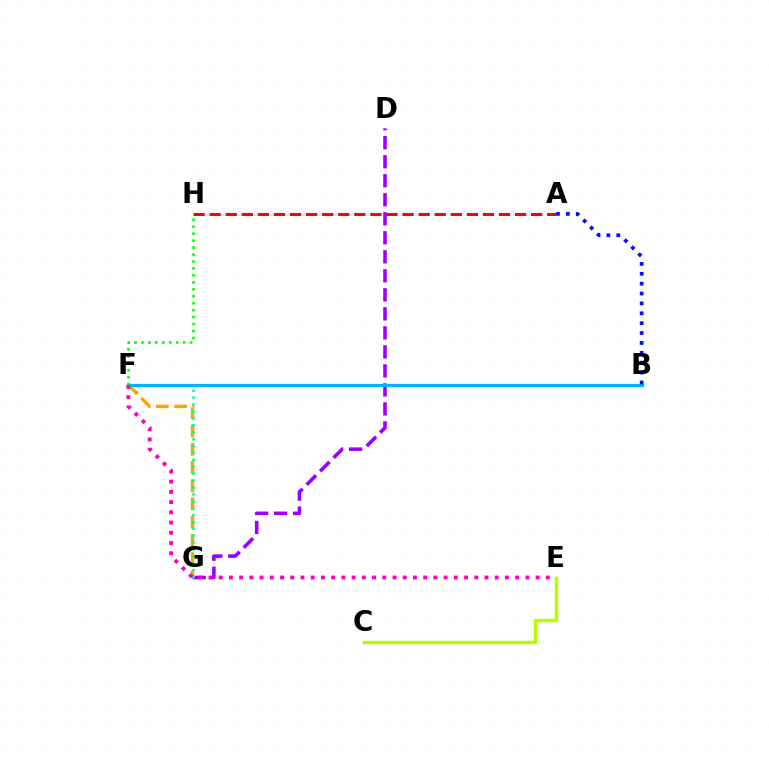{('F', 'G'): [{'color': '#ffa500', 'line_style': 'dashed', 'thickness': 2.48}, {'color': '#00ff9d', 'line_style': 'dotted', 'thickness': 1.88}], ('D', 'G'): [{'color': '#9b00ff', 'line_style': 'dashed', 'thickness': 2.58}], ('C', 'E'): [{'color': '#b3ff00', 'line_style': 'solid', 'thickness': 2.48}], ('A', 'H'): [{'color': '#ff0000', 'line_style': 'dashed', 'thickness': 2.18}], ('B', 'F'): [{'color': '#00b5ff', 'line_style': 'solid', 'thickness': 2.3}], ('F', 'H'): [{'color': '#08ff00', 'line_style': 'dotted', 'thickness': 1.89}], ('A', 'B'): [{'color': '#0010ff', 'line_style': 'dotted', 'thickness': 2.68}], ('E', 'F'): [{'color': '#ff00bd', 'line_style': 'dotted', 'thickness': 2.78}]}